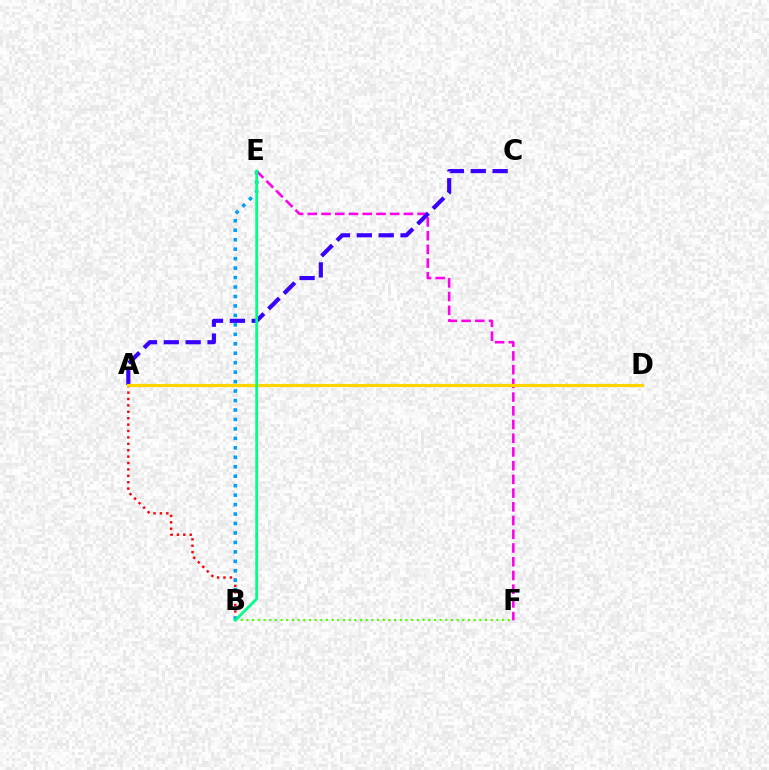{('E', 'F'): [{'color': '#ff00ed', 'line_style': 'dashed', 'thickness': 1.86}], ('A', 'B'): [{'color': '#ff0000', 'line_style': 'dotted', 'thickness': 1.74}], ('A', 'C'): [{'color': '#3700ff', 'line_style': 'dashed', 'thickness': 2.97}], ('B', 'E'): [{'color': '#009eff', 'line_style': 'dotted', 'thickness': 2.57}, {'color': '#00ff86', 'line_style': 'solid', 'thickness': 1.99}], ('A', 'D'): [{'color': '#ffd500', 'line_style': 'solid', 'thickness': 2.31}], ('B', 'F'): [{'color': '#4fff00', 'line_style': 'dotted', 'thickness': 1.54}]}